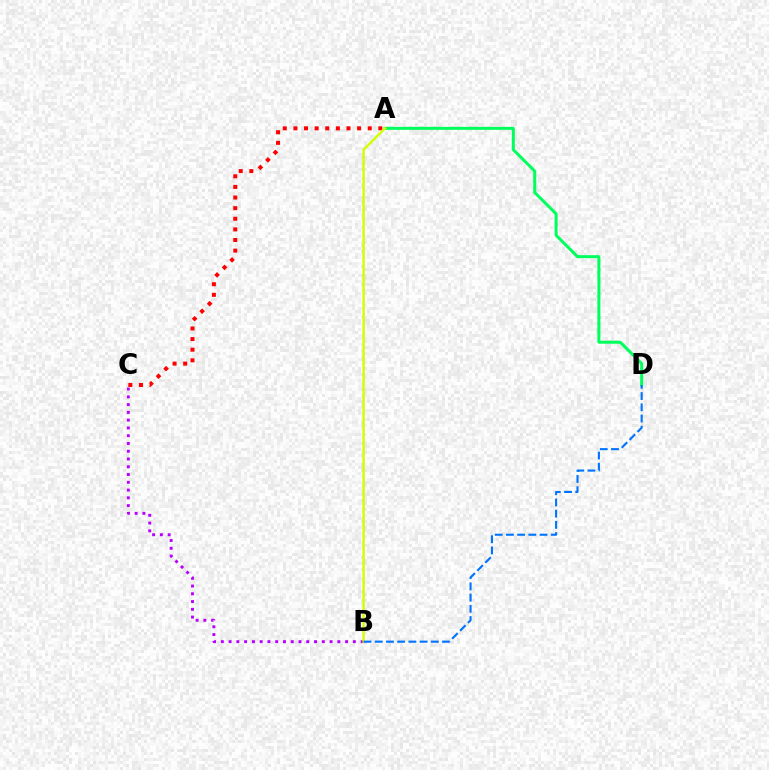{('A', 'C'): [{'color': '#ff0000', 'line_style': 'dotted', 'thickness': 2.88}], ('A', 'D'): [{'color': '#00ff5c', 'line_style': 'solid', 'thickness': 2.16}], ('B', 'C'): [{'color': '#b900ff', 'line_style': 'dotted', 'thickness': 2.11}], ('A', 'B'): [{'color': '#d1ff00', 'line_style': 'solid', 'thickness': 1.71}], ('B', 'D'): [{'color': '#0074ff', 'line_style': 'dashed', 'thickness': 1.52}]}